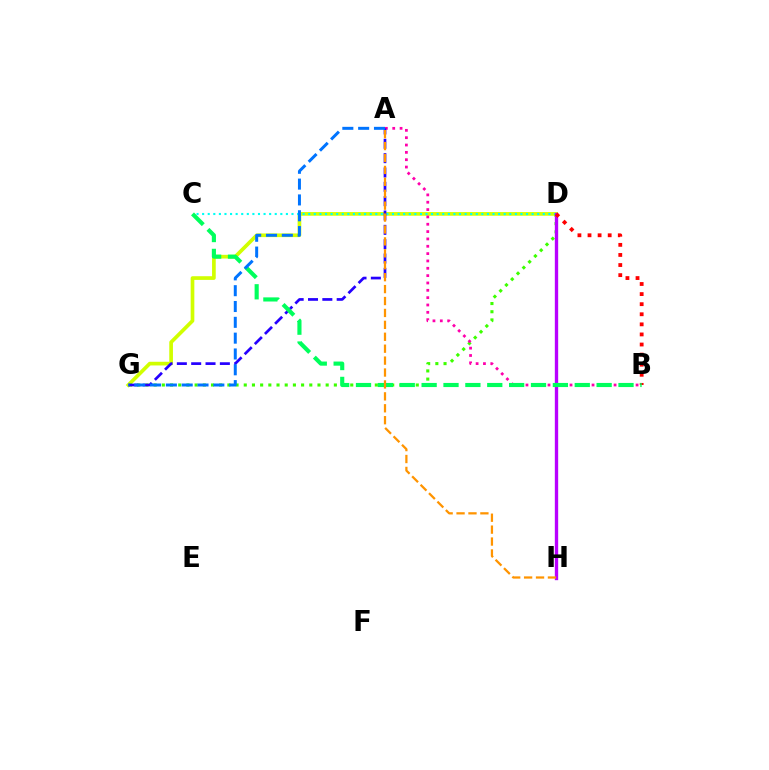{('D', 'G'): [{'color': '#d1ff00', 'line_style': 'solid', 'thickness': 2.65}, {'color': '#3dff00', 'line_style': 'dotted', 'thickness': 2.23}], ('C', 'D'): [{'color': '#00fff6', 'line_style': 'dotted', 'thickness': 1.52}], ('D', 'H'): [{'color': '#b900ff', 'line_style': 'solid', 'thickness': 2.41}], ('B', 'D'): [{'color': '#ff0000', 'line_style': 'dotted', 'thickness': 2.74}], ('A', 'B'): [{'color': '#ff00ac', 'line_style': 'dotted', 'thickness': 1.99}], ('A', 'G'): [{'color': '#2500ff', 'line_style': 'dashed', 'thickness': 1.95}, {'color': '#0074ff', 'line_style': 'dashed', 'thickness': 2.15}], ('B', 'C'): [{'color': '#00ff5c', 'line_style': 'dashed', 'thickness': 2.97}], ('A', 'H'): [{'color': '#ff9400', 'line_style': 'dashed', 'thickness': 1.62}]}